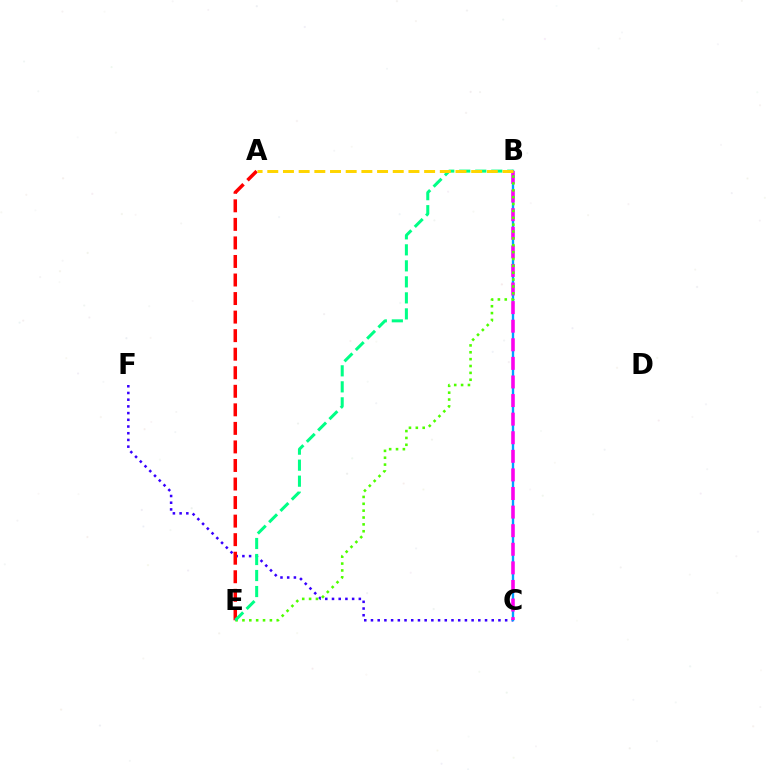{('C', 'F'): [{'color': '#3700ff', 'line_style': 'dotted', 'thickness': 1.82}], ('B', 'C'): [{'color': '#009eff', 'line_style': 'solid', 'thickness': 1.71}, {'color': '#ff00ed', 'line_style': 'dashed', 'thickness': 2.53}], ('B', 'E'): [{'color': '#4fff00', 'line_style': 'dotted', 'thickness': 1.87}, {'color': '#00ff86', 'line_style': 'dashed', 'thickness': 2.17}], ('A', 'E'): [{'color': '#ff0000', 'line_style': 'dashed', 'thickness': 2.52}], ('A', 'B'): [{'color': '#ffd500', 'line_style': 'dashed', 'thickness': 2.13}]}